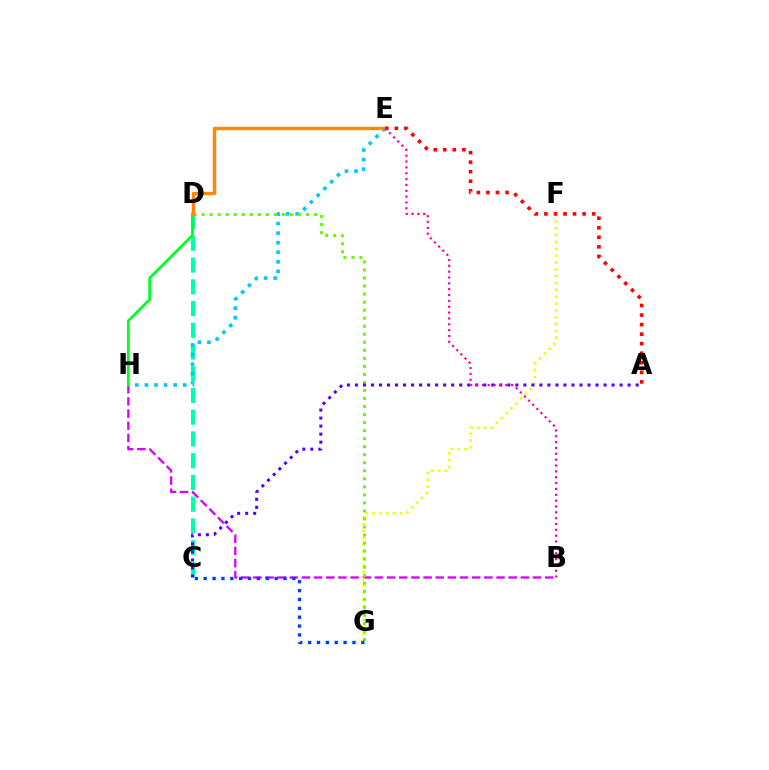{('B', 'H'): [{'color': '#d600ff', 'line_style': 'dashed', 'thickness': 1.65}], ('C', 'D'): [{'color': '#00ffaf', 'line_style': 'dashed', 'thickness': 2.95}], ('E', 'H'): [{'color': '#00c7ff', 'line_style': 'dotted', 'thickness': 2.6}], ('F', 'G'): [{'color': '#eeff00', 'line_style': 'dotted', 'thickness': 1.86}], ('D', 'G'): [{'color': '#66ff00', 'line_style': 'dotted', 'thickness': 2.18}], ('D', 'H'): [{'color': '#00ff27', 'line_style': 'solid', 'thickness': 2.03}], ('D', 'E'): [{'color': '#ff8800', 'line_style': 'solid', 'thickness': 2.46}], ('C', 'G'): [{'color': '#003fff', 'line_style': 'dotted', 'thickness': 2.41}], ('A', 'C'): [{'color': '#4f00ff', 'line_style': 'dotted', 'thickness': 2.18}], ('A', 'E'): [{'color': '#ff0000', 'line_style': 'dotted', 'thickness': 2.59}], ('B', 'E'): [{'color': '#ff00a0', 'line_style': 'dotted', 'thickness': 1.59}]}